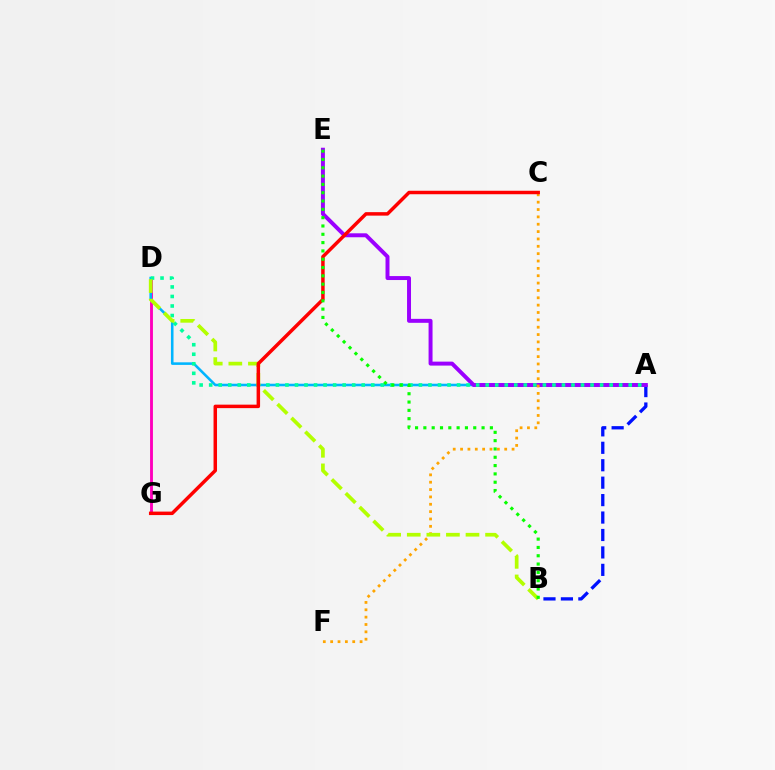{('D', 'G'): [{'color': '#ff00bd', 'line_style': 'solid', 'thickness': 2.07}], ('A', 'D'): [{'color': '#00b5ff', 'line_style': 'solid', 'thickness': 1.85}, {'color': '#00ff9d', 'line_style': 'dotted', 'thickness': 2.59}], ('A', 'B'): [{'color': '#0010ff', 'line_style': 'dashed', 'thickness': 2.37}], ('A', 'E'): [{'color': '#9b00ff', 'line_style': 'solid', 'thickness': 2.85}], ('C', 'F'): [{'color': '#ffa500', 'line_style': 'dotted', 'thickness': 2.0}], ('B', 'D'): [{'color': '#b3ff00', 'line_style': 'dashed', 'thickness': 2.66}], ('C', 'G'): [{'color': '#ff0000', 'line_style': 'solid', 'thickness': 2.51}], ('B', 'E'): [{'color': '#08ff00', 'line_style': 'dotted', 'thickness': 2.26}]}